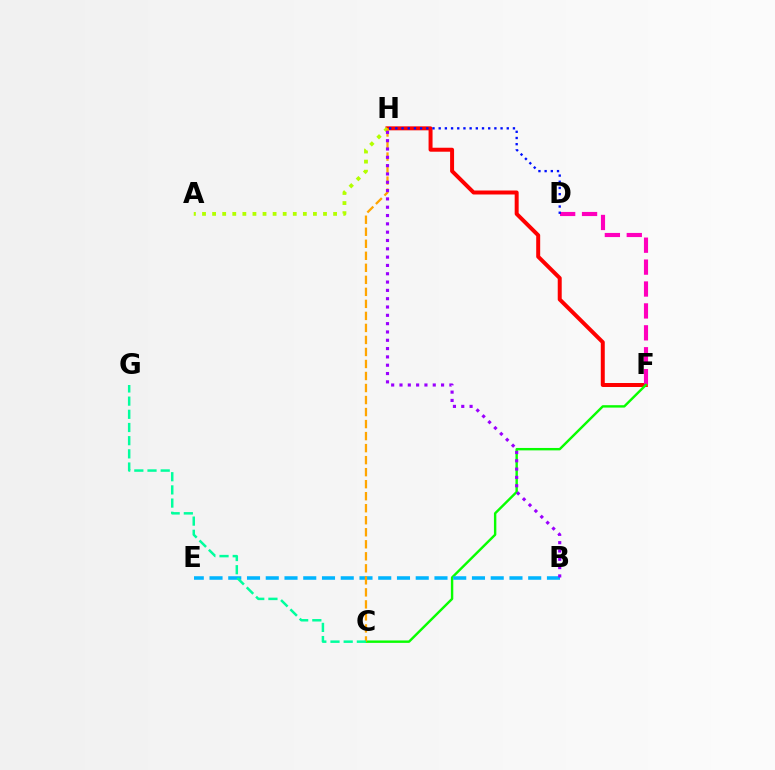{('F', 'H'): [{'color': '#ff0000', 'line_style': 'solid', 'thickness': 2.86}], ('D', 'F'): [{'color': '#ff00bd', 'line_style': 'dashed', 'thickness': 2.98}], ('D', 'H'): [{'color': '#0010ff', 'line_style': 'dotted', 'thickness': 1.68}], ('C', 'F'): [{'color': '#08ff00', 'line_style': 'solid', 'thickness': 1.74}], ('A', 'H'): [{'color': '#b3ff00', 'line_style': 'dotted', 'thickness': 2.74}], ('B', 'E'): [{'color': '#00b5ff', 'line_style': 'dashed', 'thickness': 2.55}], ('C', 'H'): [{'color': '#ffa500', 'line_style': 'dashed', 'thickness': 1.63}], ('C', 'G'): [{'color': '#00ff9d', 'line_style': 'dashed', 'thickness': 1.79}], ('B', 'H'): [{'color': '#9b00ff', 'line_style': 'dotted', 'thickness': 2.26}]}